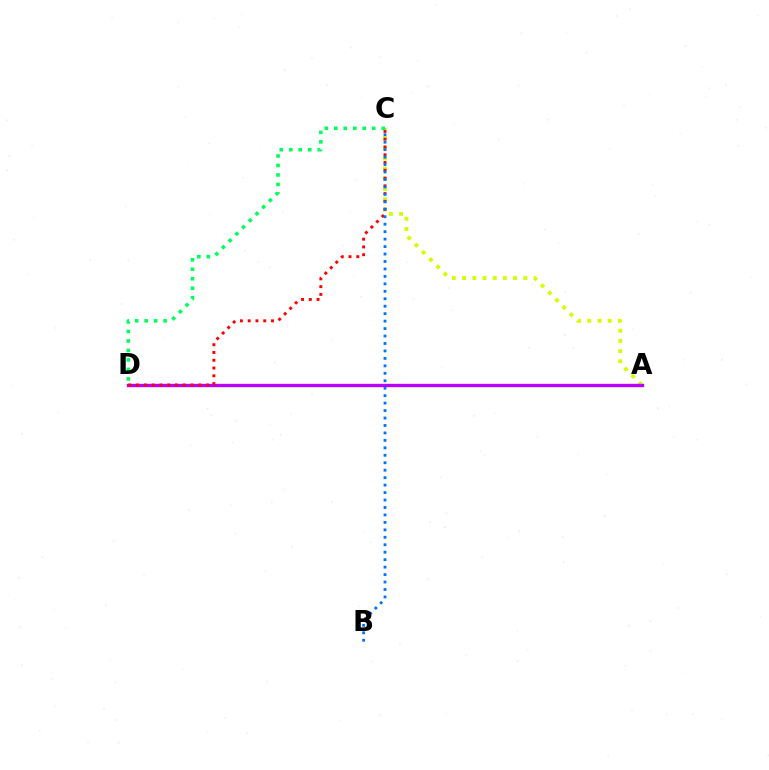{('A', 'C'): [{'color': '#d1ff00', 'line_style': 'dotted', 'thickness': 2.77}], ('A', 'D'): [{'color': '#b900ff', 'line_style': 'solid', 'thickness': 2.41}], ('C', 'D'): [{'color': '#ff0000', 'line_style': 'dotted', 'thickness': 2.11}, {'color': '#00ff5c', 'line_style': 'dotted', 'thickness': 2.58}], ('B', 'C'): [{'color': '#0074ff', 'line_style': 'dotted', 'thickness': 2.03}]}